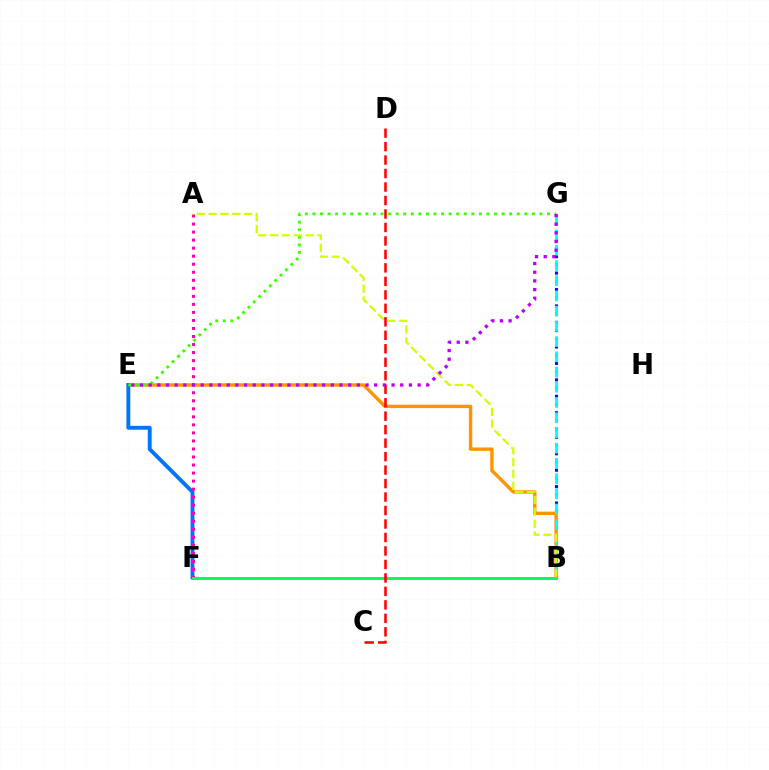{('B', 'G'): [{'color': '#2500ff', 'line_style': 'dotted', 'thickness': 2.23}, {'color': '#00fff6', 'line_style': 'dashed', 'thickness': 2.07}], ('B', 'E'): [{'color': '#ff9400', 'line_style': 'solid', 'thickness': 2.44}], ('E', 'F'): [{'color': '#0074ff', 'line_style': 'solid', 'thickness': 2.79}], ('E', 'G'): [{'color': '#3dff00', 'line_style': 'dotted', 'thickness': 2.06}, {'color': '#b900ff', 'line_style': 'dotted', 'thickness': 2.36}], ('A', 'F'): [{'color': '#ff00ac', 'line_style': 'dotted', 'thickness': 2.18}], ('B', 'F'): [{'color': '#00ff5c', 'line_style': 'solid', 'thickness': 2.17}], ('A', 'B'): [{'color': '#d1ff00', 'line_style': 'dashed', 'thickness': 1.61}], ('C', 'D'): [{'color': '#ff0000', 'line_style': 'dashed', 'thickness': 1.83}]}